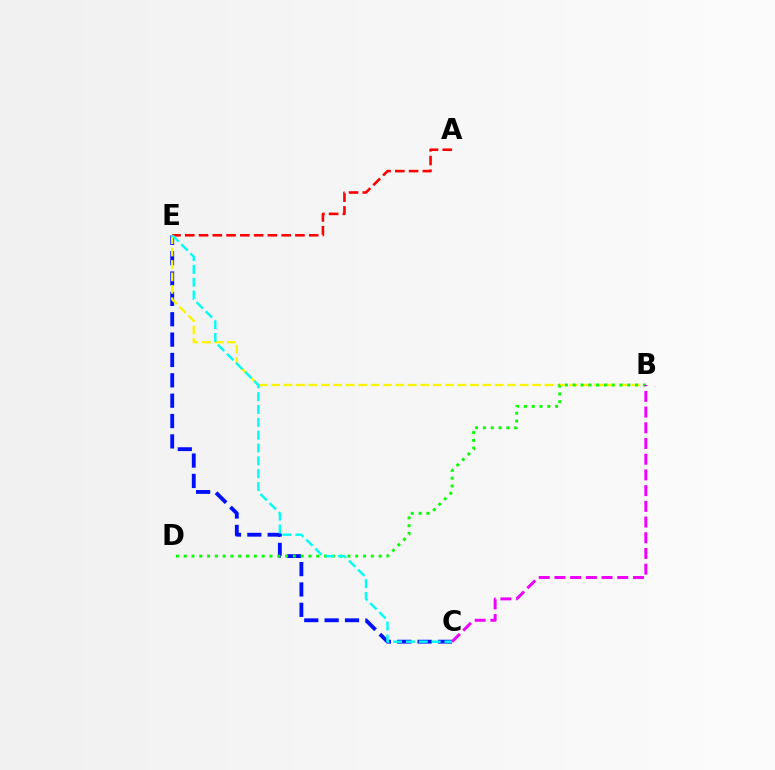{('C', 'E'): [{'color': '#0010ff', 'line_style': 'dashed', 'thickness': 2.77}, {'color': '#00fff6', 'line_style': 'dashed', 'thickness': 1.75}], ('B', 'E'): [{'color': '#fcf500', 'line_style': 'dashed', 'thickness': 1.69}], ('A', 'E'): [{'color': '#ff0000', 'line_style': 'dashed', 'thickness': 1.87}], ('B', 'D'): [{'color': '#08ff00', 'line_style': 'dotted', 'thickness': 2.12}], ('B', 'C'): [{'color': '#ee00ff', 'line_style': 'dashed', 'thickness': 2.13}]}